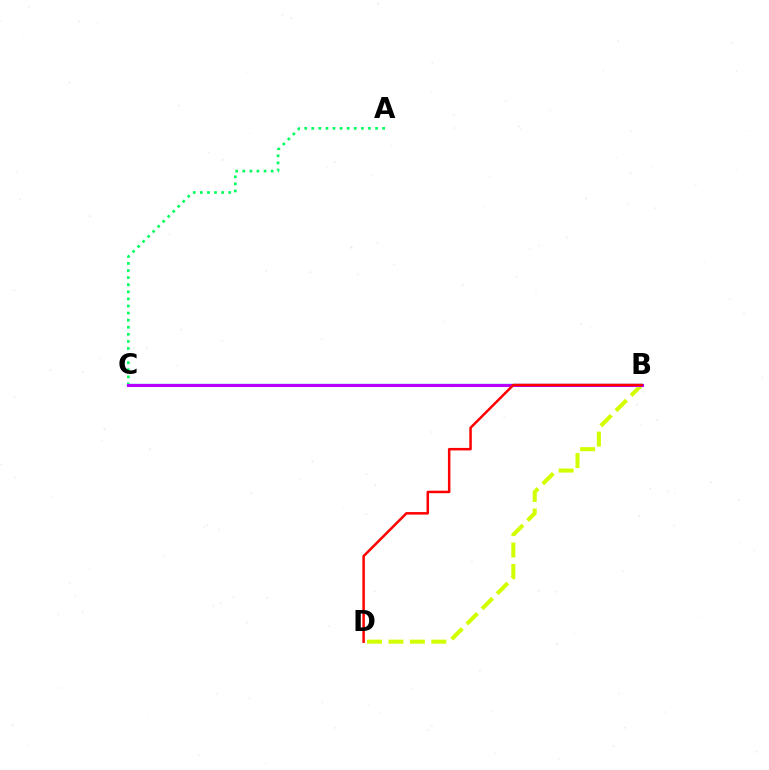{('B', 'C'): [{'color': '#0074ff', 'line_style': 'solid', 'thickness': 1.66}, {'color': '#b900ff', 'line_style': 'solid', 'thickness': 2.18}], ('A', 'C'): [{'color': '#00ff5c', 'line_style': 'dotted', 'thickness': 1.93}], ('B', 'D'): [{'color': '#d1ff00', 'line_style': 'dashed', 'thickness': 2.91}, {'color': '#ff0000', 'line_style': 'solid', 'thickness': 1.8}]}